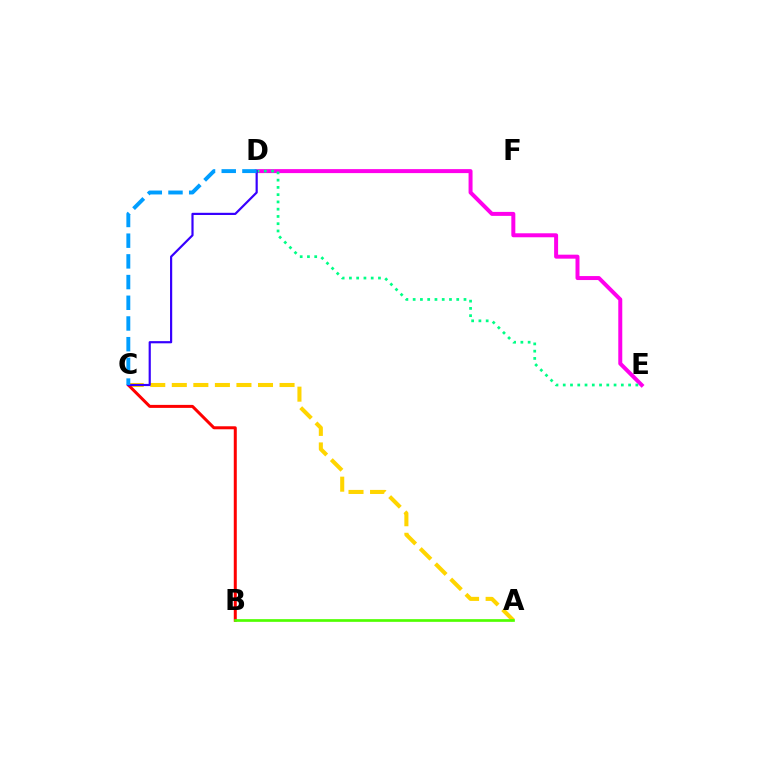{('D', 'E'): [{'color': '#ff00ed', 'line_style': 'solid', 'thickness': 2.87}, {'color': '#00ff86', 'line_style': 'dotted', 'thickness': 1.97}], ('A', 'C'): [{'color': '#ffd500', 'line_style': 'dashed', 'thickness': 2.93}], ('B', 'C'): [{'color': '#ff0000', 'line_style': 'solid', 'thickness': 2.16}], ('A', 'B'): [{'color': '#4fff00', 'line_style': 'solid', 'thickness': 1.94}], ('C', 'D'): [{'color': '#3700ff', 'line_style': 'solid', 'thickness': 1.58}, {'color': '#009eff', 'line_style': 'dashed', 'thickness': 2.81}]}